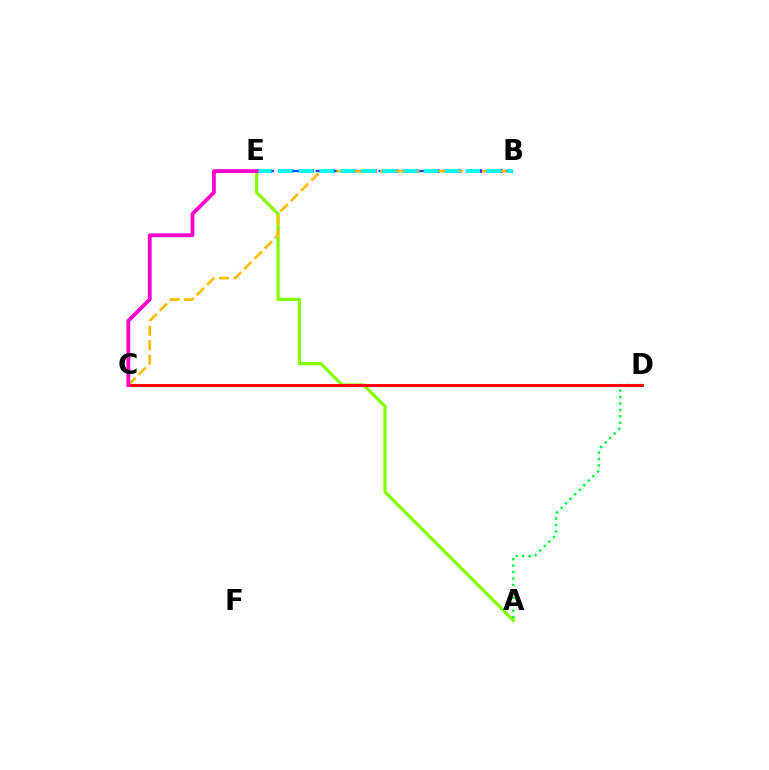{('B', 'E'): [{'color': '#004bff', 'line_style': 'dashed', 'thickness': 1.71}, {'color': '#7200ff', 'line_style': 'dotted', 'thickness': 2.85}, {'color': '#00fff6', 'line_style': 'dashed', 'thickness': 2.83}], ('A', 'E'): [{'color': '#84ff00', 'line_style': 'solid', 'thickness': 2.34}], ('A', 'D'): [{'color': '#00ff39', 'line_style': 'dotted', 'thickness': 1.75}], ('B', 'C'): [{'color': '#ffbd00', 'line_style': 'dashed', 'thickness': 1.98}], ('C', 'D'): [{'color': '#ff0000', 'line_style': 'solid', 'thickness': 2.1}], ('C', 'E'): [{'color': '#ff00cf', 'line_style': 'solid', 'thickness': 2.75}]}